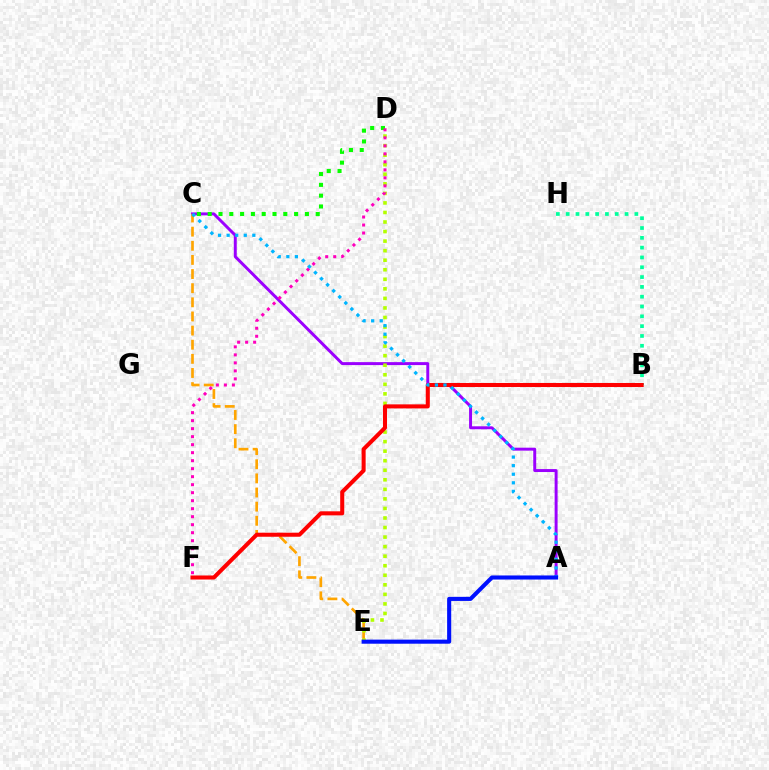{('A', 'C'): [{'color': '#9b00ff', 'line_style': 'solid', 'thickness': 2.13}, {'color': '#00b5ff', 'line_style': 'dotted', 'thickness': 2.33}], ('C', 'E'): [{'color': '#ffa500', 'line_style': 'dashed', 'thickness': 1.92}], ('D', 'E'): [{'color': '#b3ff00', 'line_style': 'dotted', 'thickness': 2.59}], ('B', 'H'): [{'color': '#00ff9d', 'line_style': 'dotted', 'thickness': 2.67}], ('C', 'D'): [{'color': '#08ff00', 'line_style': 'dotted', 'thickness': 2.94}], ('B', 'F'): [{'color': '#ff0000', 'line_style': 'solid', 'thickness': 2.92}], ('D', 'F'): [{'color': '#ff00bd', 'line_style': 'dotted', 'thickness': 2.17}], ('A', 'E'): [{'color': '#0010ff', 'line_style': 'solid', 'thickness': 2.94}]}